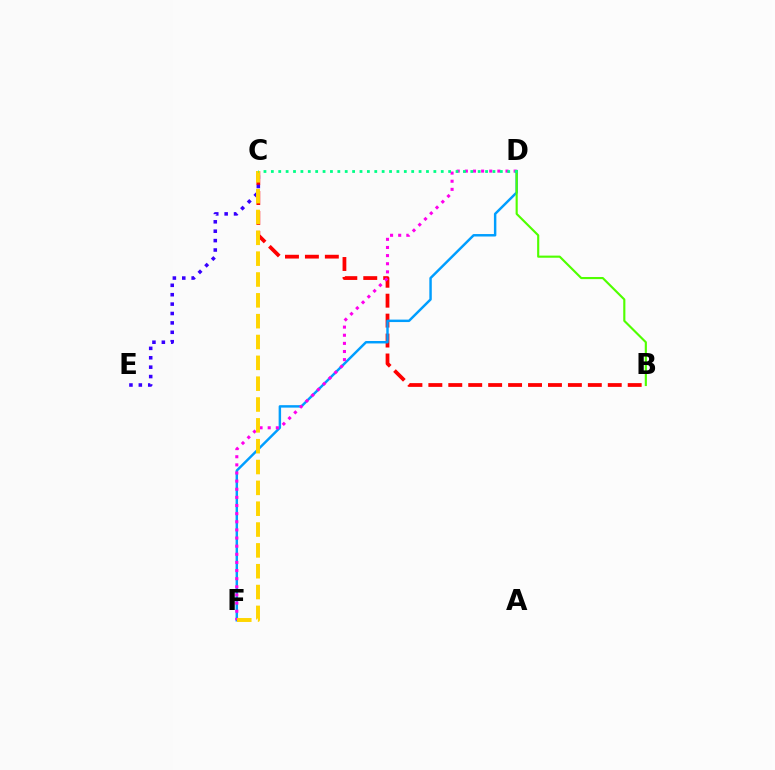{('B', 'C'): [{'color': '#ff0000', 'line_style': 'dashed', 'thickness': 2.71}], ('C', 'E'): [{'color': '#3700ff', 'line_style': 'dotted', 'thickness': 2.55}], ('D', 'F'): [{'color': '#009eff', 'line_style': 'solid', 'thickness': 1.77}, {'color': '#ff00ed', 'line_style': 'dotted', 'thickness': 2.21}], ('C', 'F'): [{'color': '#ffd500', 'line_style': 'dashed', 'thickness': 2.83}], ('B', 'D'): [{'color': '#4fff00', 'line_style': 'solid', 'thickness': 1.54}], ('C', 'D'): [{'color': '#00ff86', 'line_style': 'dotted', 'thickness': 2.01}]}